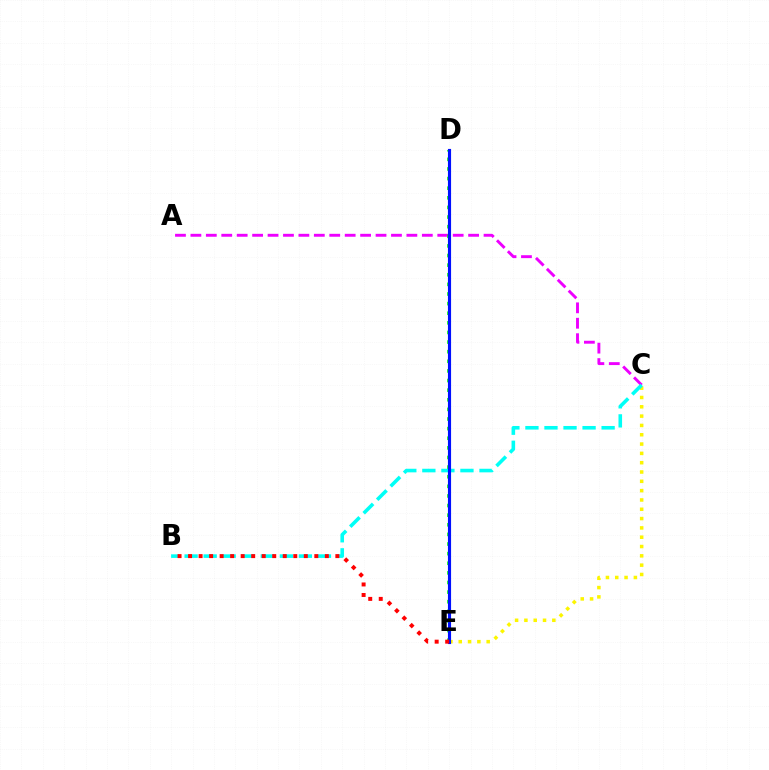{('A', 'C'): [{'color': '#ee00ff', 'line_style': 'dashed', 'thickness': 2.1}], ('C', 'E'): [{'color': '#fcf500', 'line_style': 'dotted', 'thickness': 2.53}], ('B', 'C'): [{'color': '#00fff6', 'line_style': 'dashed', 'thickness': 2.59}], ('D', 'E'): [{'color': '#08ff00', 'line_style': 'dotted', 'thickness': 2.61}, {'color': '#0010ff', 'line_style': 'solid', 'thickness': 2.26}], ('B', 'E'): [{'color': '#ff0000', 'line_style': 'dotted', 'thickness': 2.86}]}